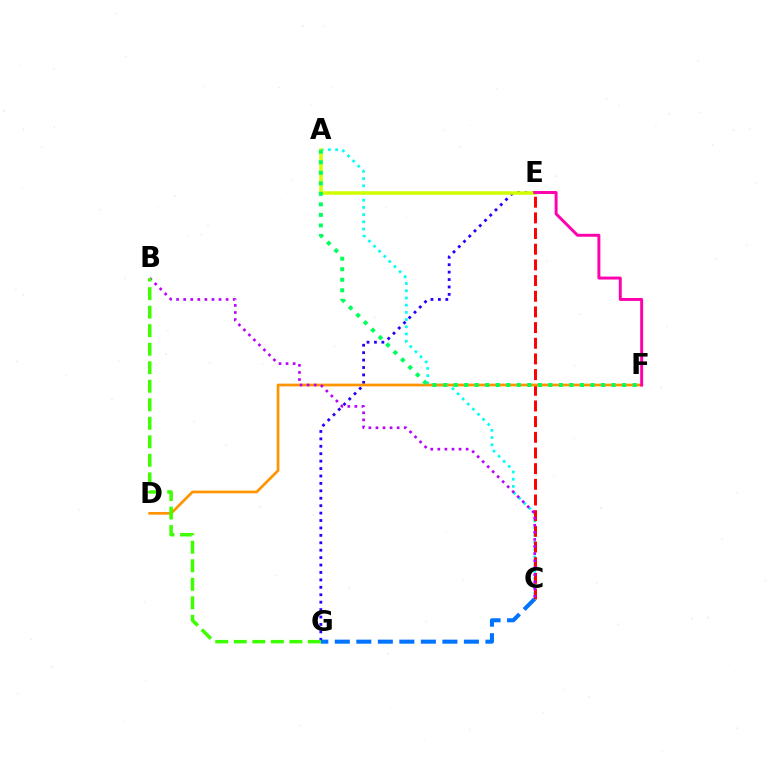{('E', 'G'): [{'color': '#2500ff', 'line_style': 'dotted', 'thickness': 2.02}], ('A', 'C'): [{'color': '#00fff6', 'line_style': 'dotted', 'thickness': 1.96}], ('A', 'E'): [{'color': '#d1ff00', 'line_style': 'solid', 'thickness': 2.54}], ('C', 'E'): [{'color': '#ff0000', 'line_style': 'dashed', 'thickness': 2.13}], ('C', 'G'): [{'color': '#0074ff', 'line_style': 'dashed', 'thickness': 2.92}], ('D', 'F'): [{'color': '#ff9400', 'line_style': 'solid', 'thickness': 1.94}], ('B', 'C'): [{'color': '#b900ff', 'line_style': 'dotted', 'thickness': 1.92}], ('B', 'G'): [{'color': '#3dff00', 'line_style': 'dashed', 'thickness': 2.52}], ('A', 'F'): [{'color': '#00ff5c', 'line_style': 'dotted', 'thickness': 2.86}], ('E', 'F'): [{'color': '#ff00ac', 'line_style': 'solid', 'thickness': 2.12}]}